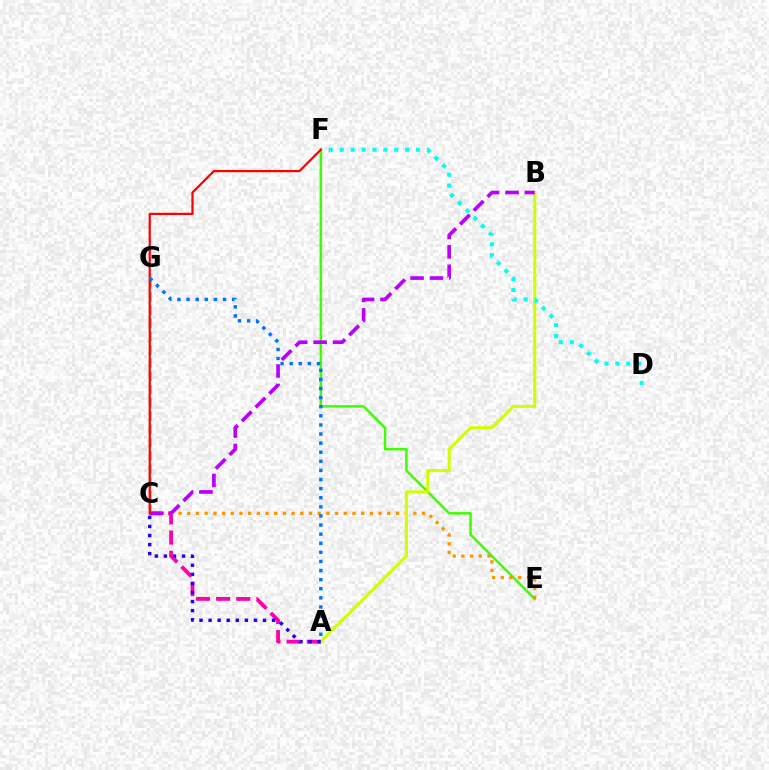{('A', 'C'): [{'color': '#ff00ac', 'line_style': 'dashed', 'thickness': 2.74}, {'color': '#2500ff', 'line_style': 'dotted', 'thickness': 2.46}], ('C', 'G'): [{'color': '#00ff5c', 'line_style': 'dashed', 'thickness': 1.8}], ('E', 'F'): [{'color': '#3dff00', 'line_style': 'solid', 'thickness': 1.79}], ('C', 'E'): [{'color': '#ff9400', 'line_style': 'dotted', 'thickness': 2.36}], ('A', 'B'): [{'color': '#d1ff00', 'line_style': 'solid', 'thickness': 2.24}], ('B', 'C'): [{'color': '#b900ff', 'line_style': 'dashed', 'thickness': 2.64}], ('D', 'F'): [{'color': '#00fff6', 'line_style': 'dotted', 'thickness': 2.96}], ('C', 'F'): [{'color': '#ff0000', 'line_style': 'solid', 'thickness': 1.61}], ('A', 'G'): [{'color': '#0074ff', 'line_style': 'dotted', 'thickness': 2.47}]}